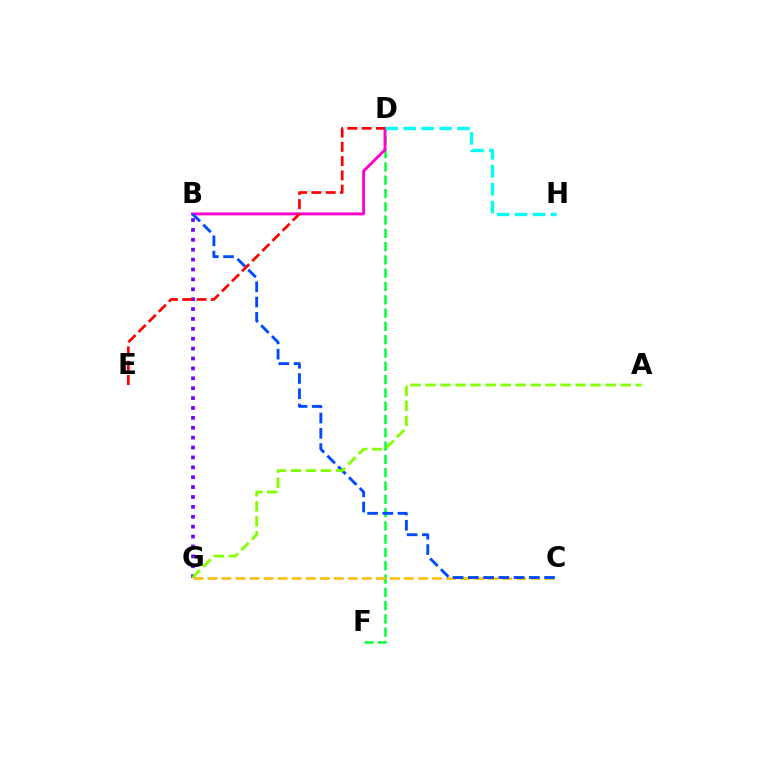{('D', 'F'): [{'color': '#00ff39', 'line_style': 'dashed', 'thickness': 1.81}], ('B', 'D'): [{'color': '#ff00cf', 'line_style': 'solid', 'thickness': 2.09}], ('B', 'G'): [{'color': '#7200ff', 'line_style': 'dotted', 'thickness': 2.69}], ('C', 'G'): [{'color': '#ffbd00', 'line_style': 'dashed', 'thickness': 1.91}], ('D', 'H'): [{'color': '#00fff6', 'line_style': 'dashed', 'thickness': 2.44}], ('B', 'C'): [{'color': '#004bff', 'line_style': 'dashed', 'thickness': 2.07}], ('D', 'E'): [{'color': '#ff0000', 'line_style': 'dashed', 'thickness': 1.94}], ('A', 'G'): [{'color': '#84ff00', 'line_style': 'dashed', 'thickness': 2.04}]}